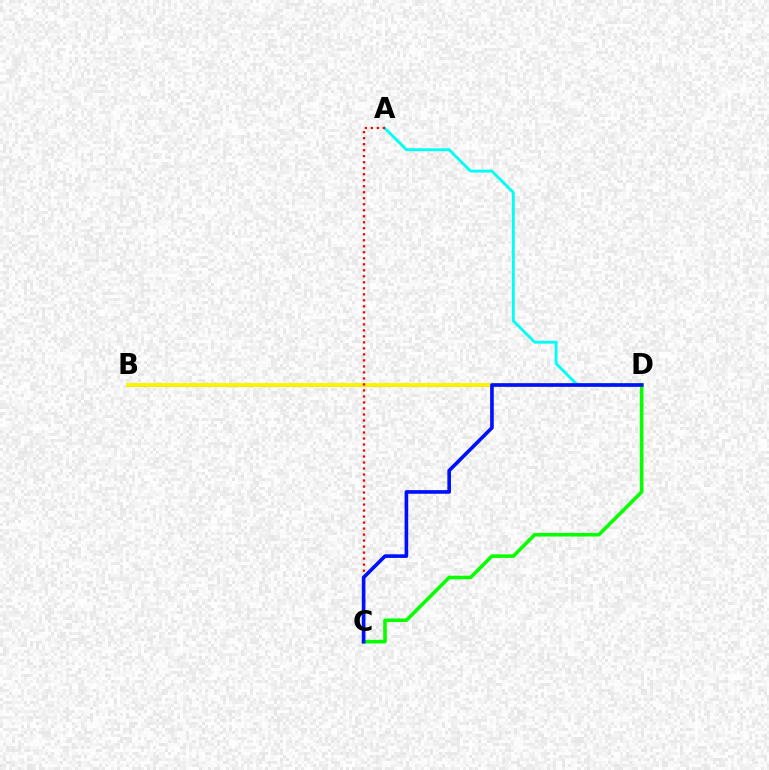{('B', 'D'): [{'color': '#ee00ff', 'line_style': 'solid', 'thickness': 2.09}, {'color': '#fcf500', 'line_style': 'solid', 'thickness': 2.79}], ('A', 'D'): [{'color': '#00fff6', 'line_style': 'solid', 'thickness': 2.06}], ('C', 'D'): [{'color': '#08ff00', 'line_style': 'solid', 'thickness': 2.58}, {'color': '#0010ff', 'line_style': 'solid', 'thickness': 2.61}], ('A', 'C'): [{'color': '#ff0000', 'line_style': 'dotted', 'thickness': 1.63}]}